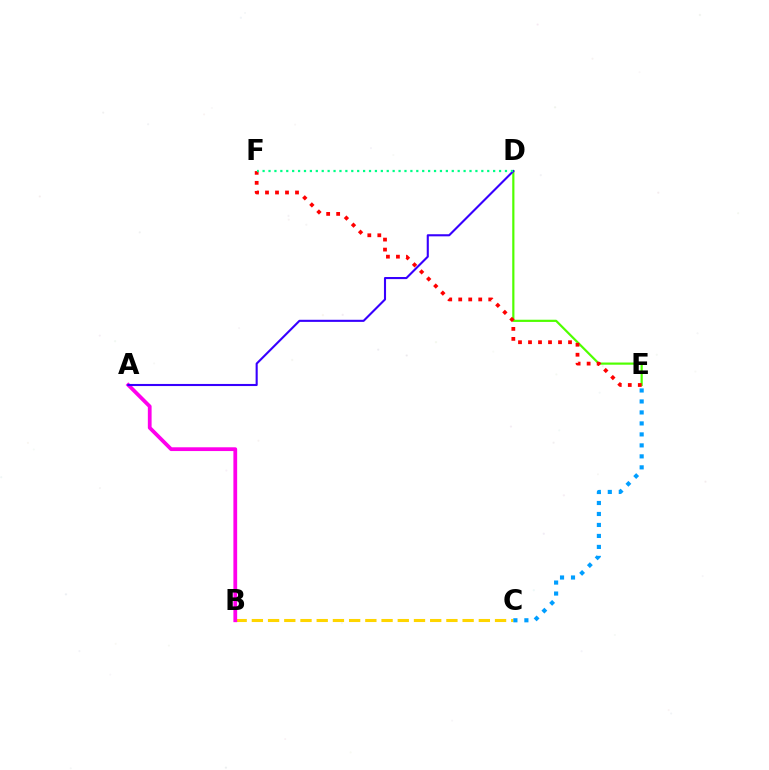{('B', 'C'): [{'color': '#ffd500', 'line_style': 'dashed', 'thickness': 2.2}], ('A', 'B'): [{'color': '#ff00ed', 'line_style': 'solid', 'thickness': 2.71}], ('D', 'E'): [{'color': '#4fff00', 'line_style': 'solid', 'thickness': 1.58}], ('C', 'E'): [{'color': '#009eff', 'line_style': 'dotted', 'thickness': 2.98}], ('A', 'D'): [{'color': '#3700ff', 'line_style': 'solid', 'thickness': 1.51}], ('E', 'F'): [{'color': '#ff0000', 'line_style': 'dotted', 'thickness': 2.72}], ('D', 'F'): [{'color': '#00ff86', 'line_style': 'dotted', 'thickness': 1.61}]}